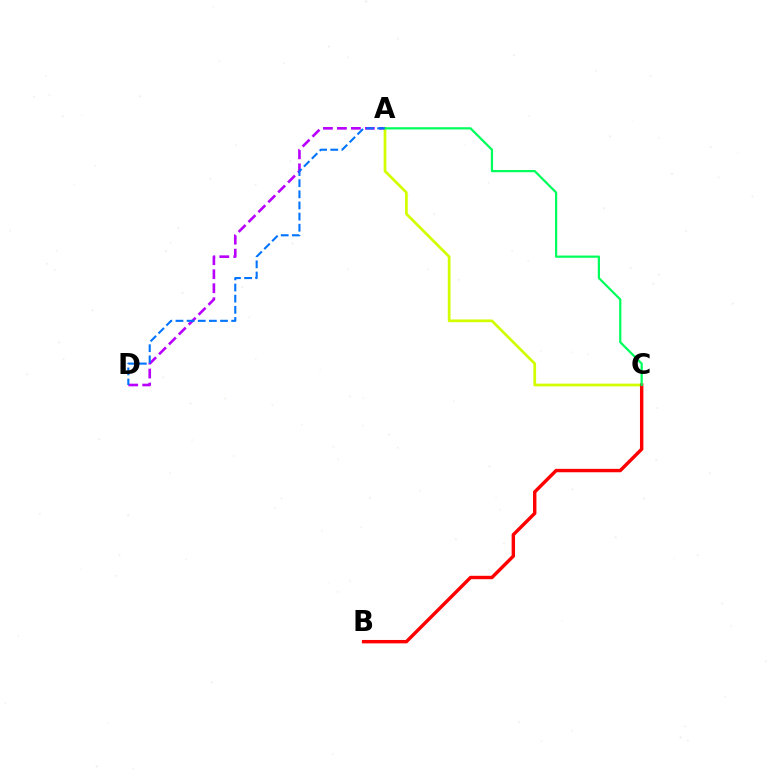{('A', 'D'): [{'color': '#b900ff', 'line_style': 'dashed', 'thickness': 1.9}, {'color': '#0074ff', 'line_style': 'dashed', 'thickness': 1.51}], ('A', 'C'): [{'color': '#d1ff00', 'line_style': 'solid', 'thickness': 1.96}, {'color': '#00ff5c', 'line_style': 'solid', 'thickness': 1.6}], ('B', 'C'): [{'color': '#ff0000', 'line_style': 'solid', 'thickness': 2.46}]}